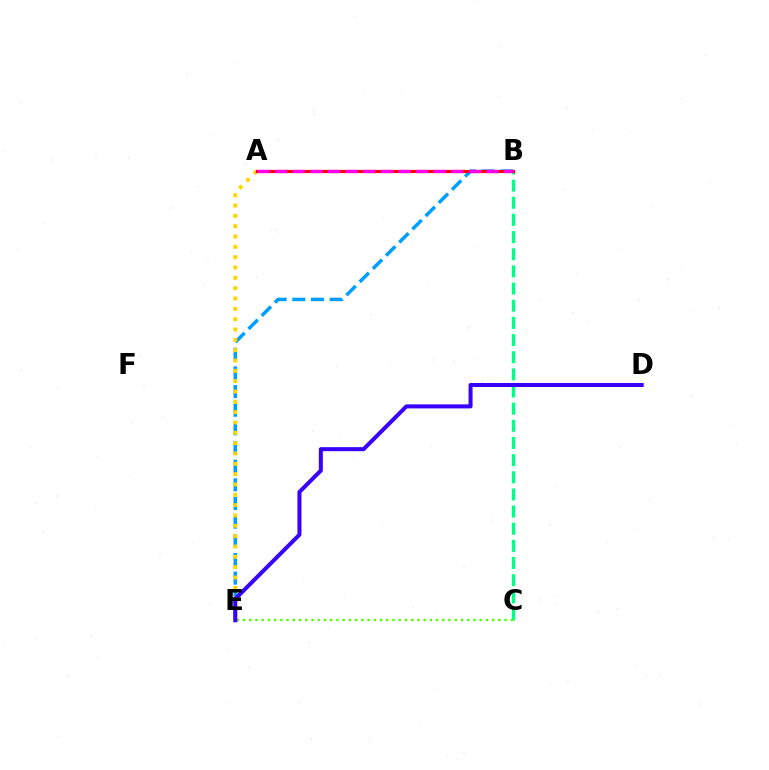{('B', 'C'): [{'color': '#00ff86', 'line_style': 'dashed', 'thickness': 2.33}], ('C', 'E'): [{'color': '#4fff00', 'line_style': 'dotted', 'thickness': 1.69}], ('B', 'E'): [{'color': '#009eff', 'line_style': 'dashed', 'thickness': 2.53}], ('A', 'E'): [{'color': '#ffd500', 'line_style': 'dotted', 'thickness': 2.81}], ('A', 'B'): [{'color': '#ff0000', 'line_style': 'solid', 'thickness': 2.27}, {'color': '#ff00ed', 'line_style': 'dashed', 'thickness': 2.39}], ('D', 'E'): [{'color': '#3700ff', 'line_style': 'solid', 'thickness': 2.89}]}